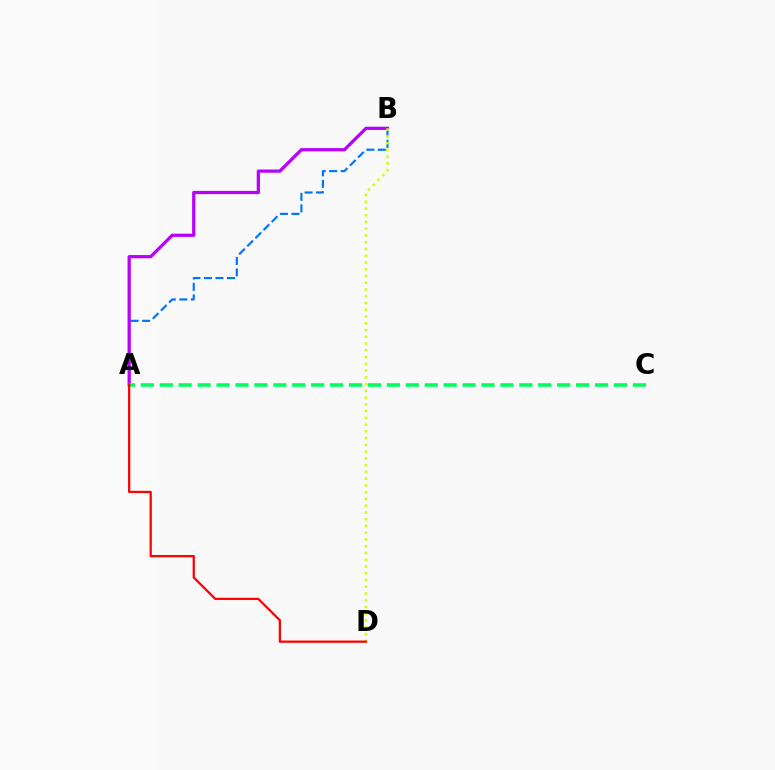{('A', 'B'): [{'color': '#0074ff', 'line_style': 'dashed', 'thickness': 1.56}, {'color': '#b900ff', 'line_style': 'solid', 'thickness': 2.33}], ('A', 'C'): [{'color': '#00ff5c', 'line_style': 'dashed', 'thickness': 2.57}], ('B', 'D'): [{'color': '#d1ff00', 'line_style': 'dotted', 'thickness': 1.84}], ('A', 'D'): [{'color': '#ff0000', 'line_style': 'solid', 'thickness': 1.63}]}